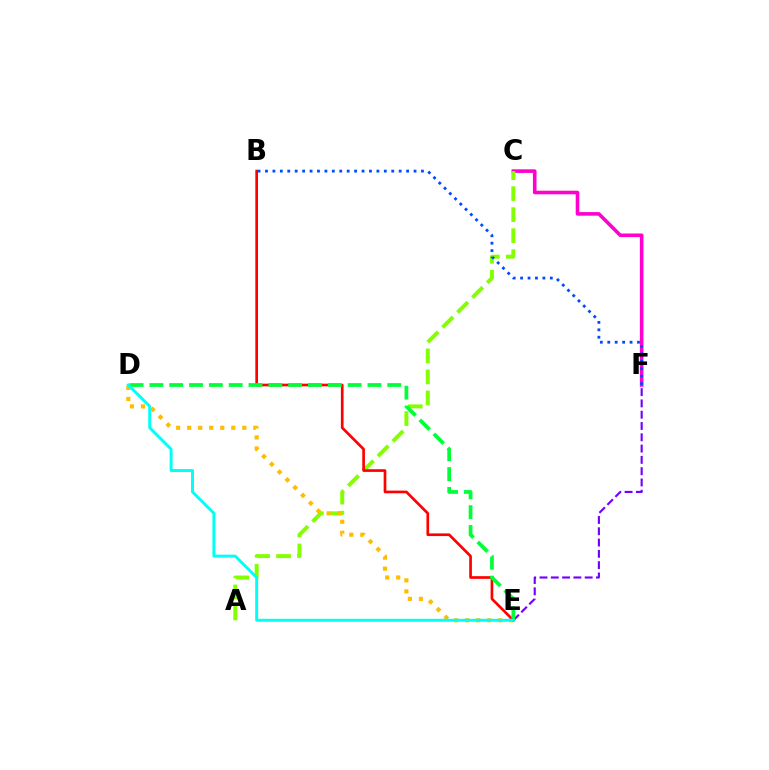{('C', 'F'): [{'color': '#ff00cf', 'line_style': 'solid', 'thickness': 2.58}], ('A', 'C'): [{'color': '#84ff00', 'line_style': 'dashed', 'thickness': 2.86}], ('D', 'E'): [{'color': '#ffbd00', 'line_style': 'dotted', 'thickness': 2.99}, {'color': '#00ff39', 'line_style': 'dashed', 'thickness': 2.69}, {'color': '#00fff6', 'line_style': 'solid', 'thickness': 2.12}], ('E', 'F'): [{'color': '#7200ff', 'line_style': 'dashed', 'thickness': 1.53}], ('B', 'E'): [{'color': '#ff0000', 'line_style': 'solid', 'thickness': 1.93}], ('B', 'F'): [{'color': '#004bff', 'line_style': 'dotted', 'thickness': 2.02}]}